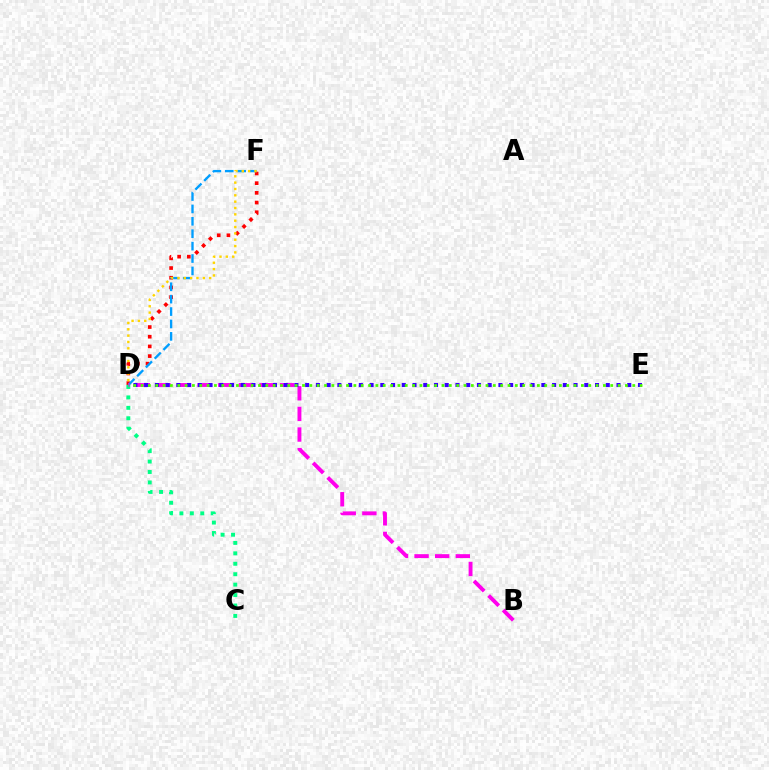{('D', 'F'): [{'color': '#ff0000', 'line_style': 'dotted', 'thickness': 2.63}, {'color': '#009eff', 'line_style': 'dashed', 'thickness': 1.69}, {'color': '#ffd500', 'line_style': 'dotted', 'thickness': 1.72}], ('C', 'D'): [{'color': '#00ff86', 'line_style': 'dotted', 'thickness': 2.83}], ('B', 'D'): [{'color': '#ff00ed', 'line_style': 'dashed', 'thickness': 2.8}], ('D', 'E'): [{'color': '#3700ff', 'line_style': 'dotted', 'thickness': 2.92}, {'color': '#4fff00', 'line_style': 'dotted', 'thickness': 1.99}]}